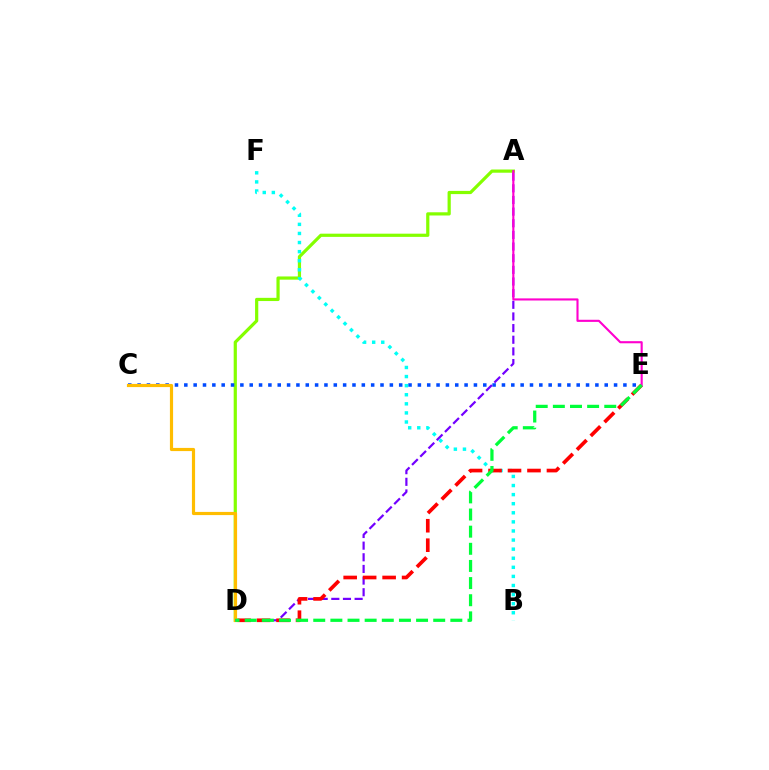{('A', 'D'): [{'color': '#84ff00', 'line_style': 'solid', 'thickness': 2.31}, {'color': '#7200ff', 'line_style': 'dashed', 'thickness': 1.58}], ('C', 'E'): [{'color': '#004bff', 'line_style': 'dotted', 'thickness': 2.54}], ('C', 'D'): [{'color': '#ffbd00', 'line_style': 'solid', 'thickness': 2.29}], ('B', 'F'): [{'color': '#00fff6', 'line_style': 'dotted', 'thickness': 2.47}], ('D', 'E'): [{'color': '#ff0000', 'line_style': 'dashed', 'thickness': 2.65}, {'color': '#00ff39', 'line_style': 'dashed', 'thickness': 2.33}], ('A', 'E'): [{'color': '#ff00cf', 'line_style': 'solid', 'thickness': 1.53}]}